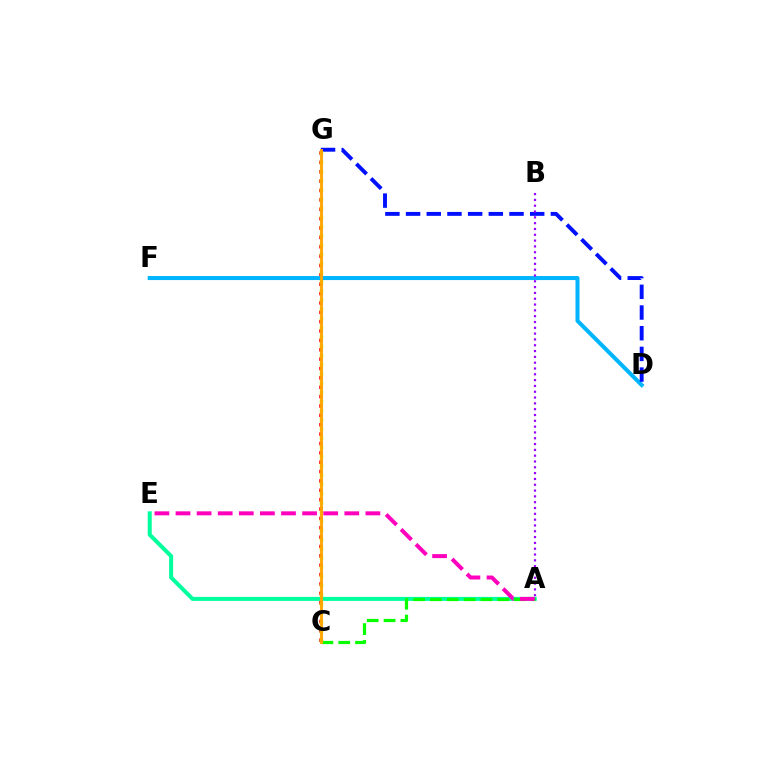{('C', 'G'): [{'color': '#ff0000', 'line_style': 'dotted', 'thickness': 2.55}, {'color': '#b3ff00', 'line_style': 'dotted', 'thickness': 2.5}, {'color': '#ffa500', 'line_style': 'solid', 'thickness': 2.04}], ('D', 'F'): [{'color': '#00b5ff', 'line_style': 'solid', 'thickness': 2.9}], ('A', 'E'): [{'color': '#00ff9d', 'line_style': 'solid', 'thickness': 2.89}, {'color': '#ff00bd', 'line_style': 'dashed', 'thickness': 2.87}], ('A', 'C'): [{'color': '#08ff00', 'line_style': 'dashed', 'thickness': 2.29}], ('D', 'G'): [{'color': '#0010ff', 'line_style': 'dashed', 'thickness': 2.81}], ('A', 'B'): [{'color': '#9b00ff', 'line_style': 'dotted', 'thickness': 1.58}]}